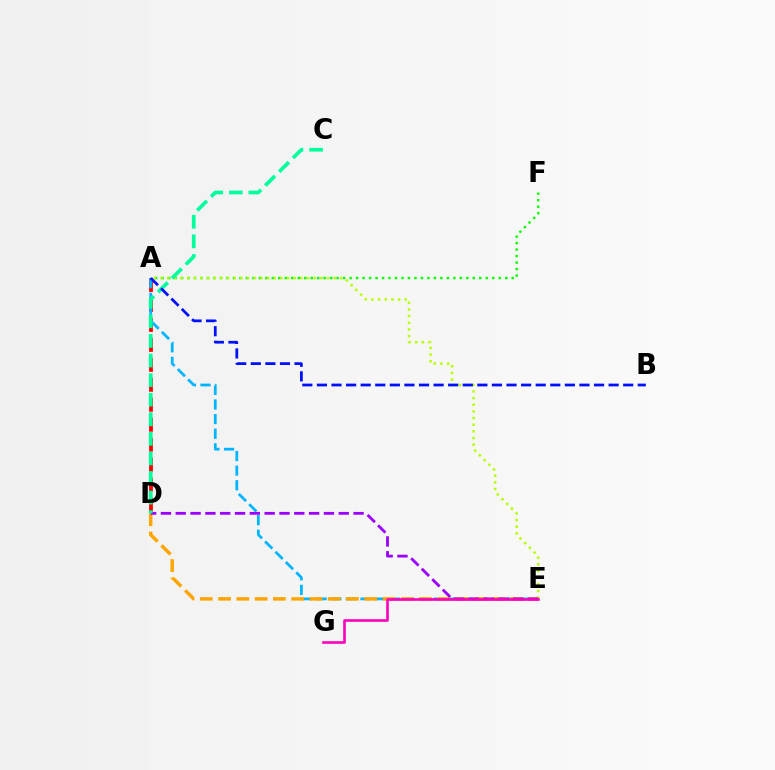{('A', 'F'): [{'color': '#08ff00', 'line_style': 'dotted', 'thickness': 1.76}], ('A', 'E'): [{'color': '#b3ff00', 'line_style': 'dotted', 'thickness': 1.81}, {'color': '#00b5ff', 'line_style': 'dashed', 'thickness': 1.99}], ('A', 'D'): [{'color': '#ff0000', 'line_style': 'dashed', 'thickness': 2.71}], ('D', 'E'): [{'color': '#ffa500', 'line_style': 'dashed', 'thickness': 2.48}, {'color': '#9b00ff', 'line_style': 'dashed', 'thickness': 2.01}], ('C', 'D'): [{'color': '#00ff9d', 'line_style': 'dashed', 'thickness': 2.66}], ('A', 'B'): [{'color': '#0010ff', 'line_style': 'dashed', 'thickness': 1.98}], ('E', 'G'): [{'color': '#ff00bd', 'line_style': 'solid', 'thickness': 1.89}]}